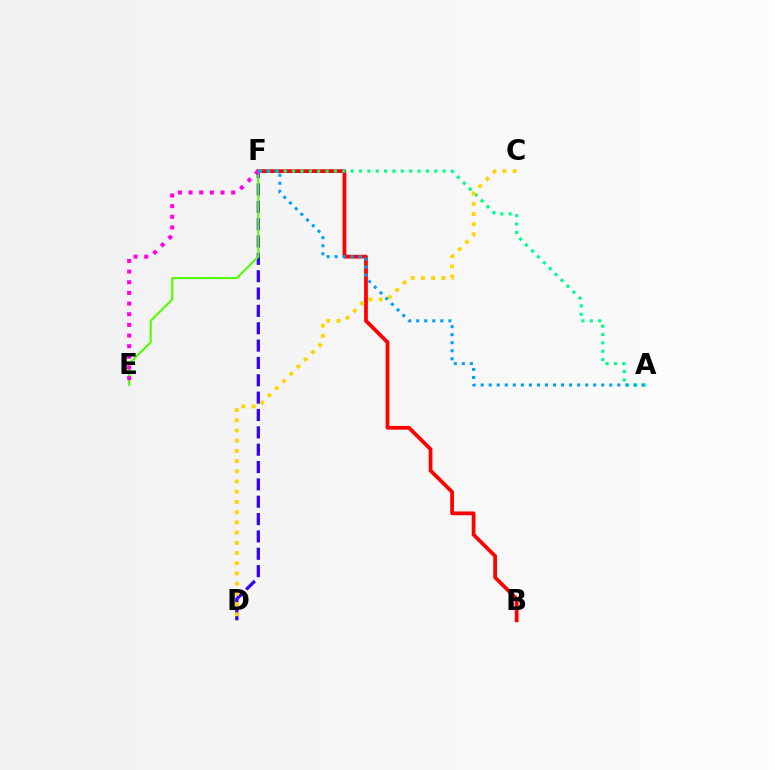{('B', 'F'): [{'color': '#ff0000', 'line_style': 'solid', 'thickness': 2.71}], ('D', 'F'): [{'color': '#3700ff', 'line_style': 'dashed', 'thickness': 2.36}], ('E', 'F'): [{'color': '#4fff00', 'line_style': 'solid', 'thickness': 1.51}, {'color': '#ff00ed', 'line_style': 'dotted', 'thickness': 2.9}], ('A', 'F'): [{'color': '#00ff86', 'line_style': 'dotted', 'thickness': 2.27}, {'color': '#009eff', 'line_style': 'dotted', 'thickness': 2.18}], ('C', 'D'): [{'color': '#ffd500', 'line_style': 'dotted', 'thickness': 2.77}]}